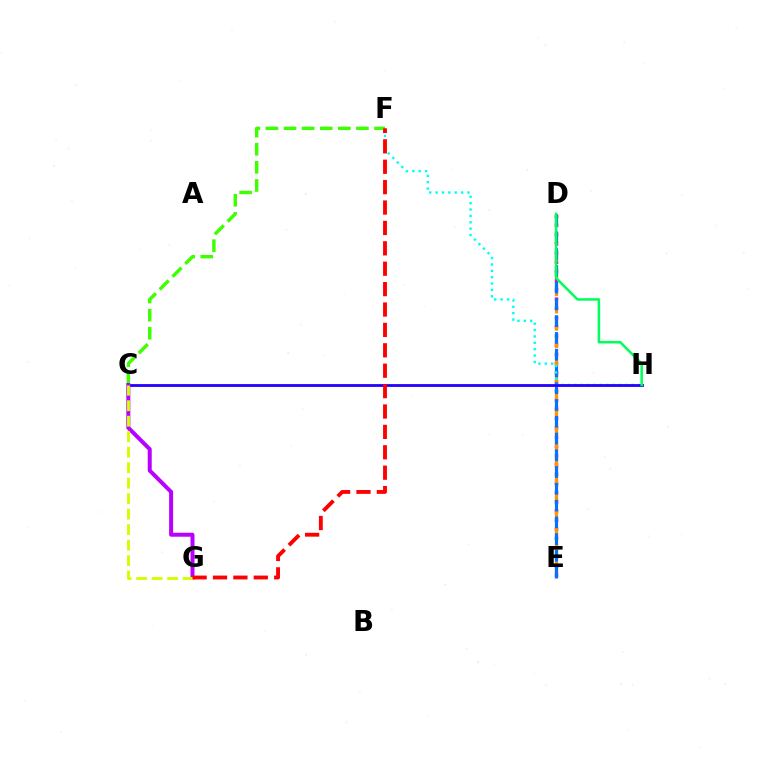{('D', 'E'): [{'color': '#ff00ac', 'line_style': 'dotted', 'thickness': 2.5}, {'color': '#ff9400', 'line_style': 'dashed', 'thickness': 2.36}, {'color': '#0074ff', 'line_style': 'dashed', 'thickness': 2.28}], ('F', 'H'): [{'color': '#00fff6', 'line_style': 'dotted', 'thickness': 1.73}], ('C', 'H'): [{'color': '#2500ff', 'line_style': 'solid', 'thickness': 2.02}], ('C', 'F'): [{'color': '#3dff00', 'line_style': 'dashed', 'thickness': 2.46}], ('C', 'G'): [{'color': '#b900ff', 'line_style': 'solid', 'thickness': 2.87}, {'color': '#d1ff00', 'line_style': 'dashed', 'thickness': 2.1}], ('F', 'G'): [{'color': '#ff0000', 'line_style': 'dashed', 'thickness': 2.77}], ('D', 'H'): [{'color': '#00ff5c', 'line_style': 'solid', 'thickness': 1.82}]}